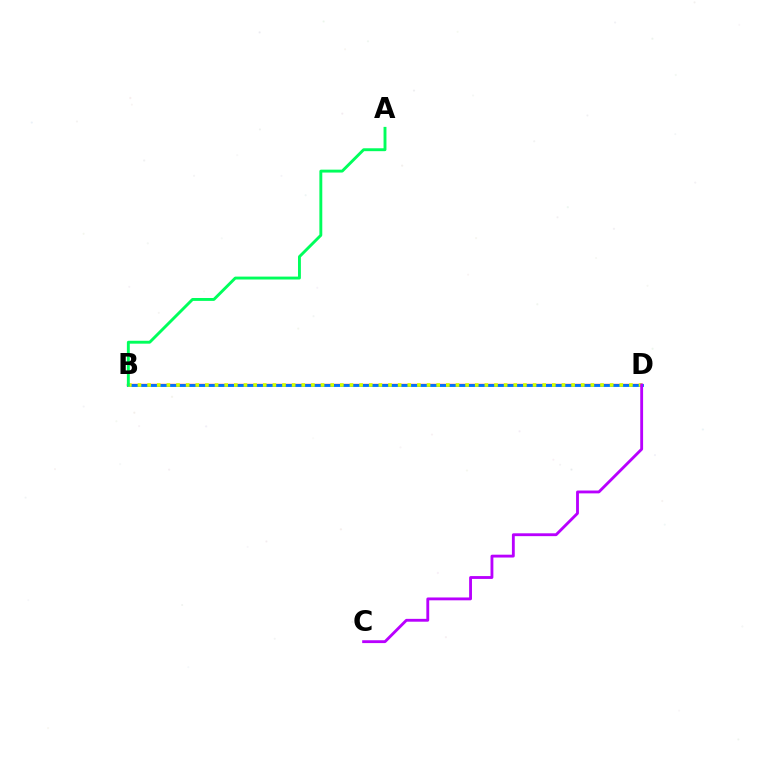{('B', 'D'): [{'color': '#ff0000', 'line_style': 'solid', 'thickness': 1.66}, {'color': '#0074ff', 'line_style': 'solid', 'thickness': 2.06}, {'color': '#d1ff00', 'line_style': 'dotted', 'thickness': 2.62}], ('C', 'D'): [{'color': '#b900ff', 'line_style': 'solid', 'thickness': 2.05}], ('A', 'B'): [{'color': '#00ff5c', 'line_style': 'solid', 'thickness': 2.09}]}